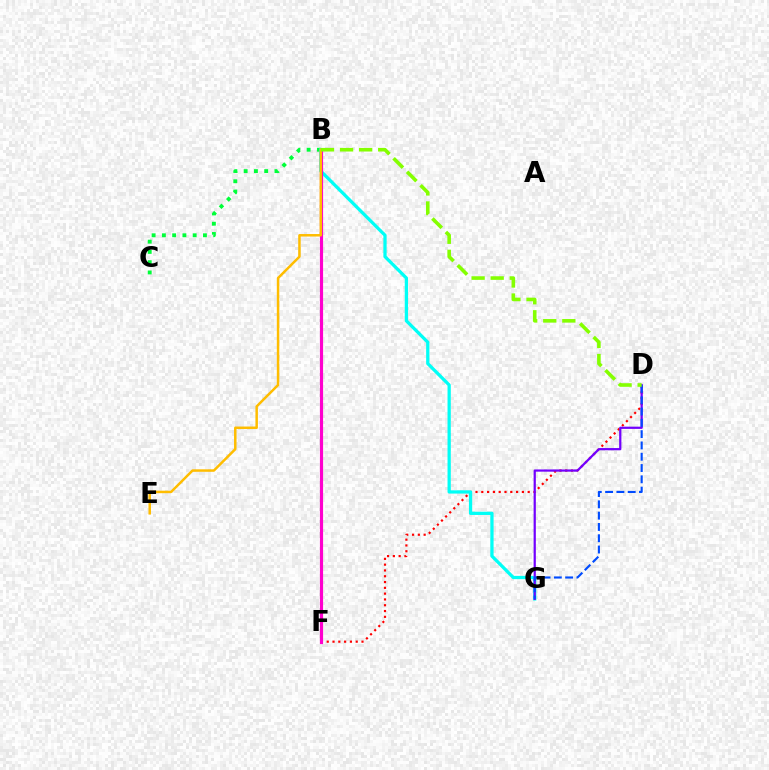{('B', 'C'): [{'color': '#00ff39', 'line_style': 'dotted', 'thickness': 2.79}], ('D', 'F'): [{'color': '#ff0000', 'line_style': 'dotted', 'thickness': 1.58}], ('B', 'G'): [{'color': '#00fff6', 'line_style': 'solid', 'thickness': 2.35}], ('D', 'G'): [{'color': '#7200ff', 'line_style': 'solid', 'thickness': 1.6}, {'color': '#004bff', 'line_style': 'dashed', 'thickness': 1.53}], ('B', 'F'): [{'color': '#ff00cf', 'line_style': 'solid', 'thickness': 2.28}], ('B', 'E'): [{'color': '#ffbd00', 'line_style': 'solid', 'thickness': 1.79}], ('B', 'D'): [{'color': '#84ff00', 'line_style': 'dashed', 'thickness': 2.59}]}